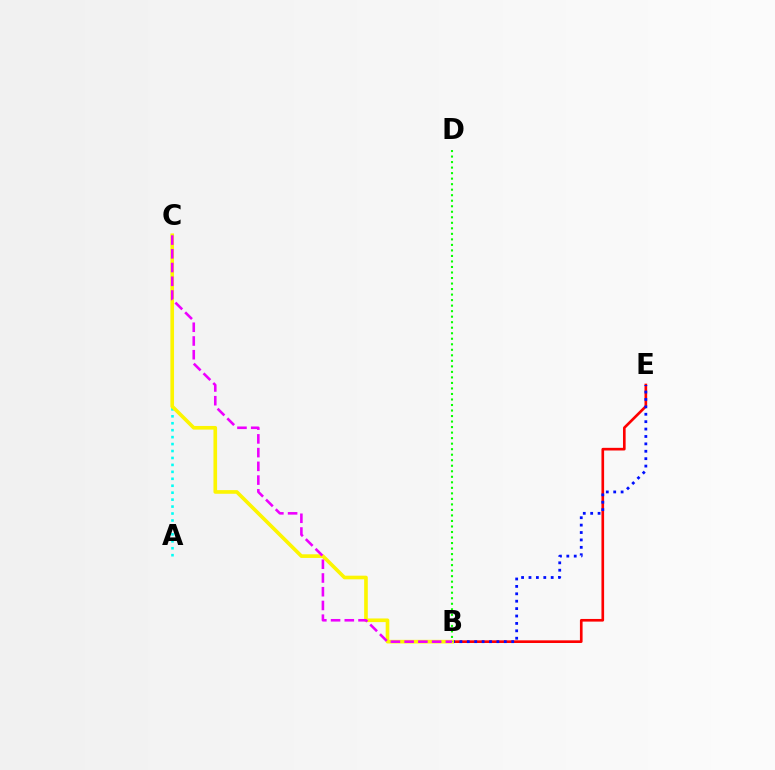{('A', 'C'): [{'color': '#00fff6', 'line_style': 'dotted', 'thickness': 1.89}], ('B', 'E'): [{'color': '#ff0000', 'line_style': 'solid', 'thickness': 1.91}, {'color': '#0010ff', 'line_style': 'dotted', 'thickness': 2.01}], ('B', 'C'): [{'color': '#fcf500', 'line_style': 'solid', 'thickness': 2.62}, {'color': '#ee00ff', 'line_style': 'dashed', 'thickness': 1.87}], ('B', 'D'): [{'color': '#08ff00', 'line_style': 'dotted', 'thickness': 1.5}]}